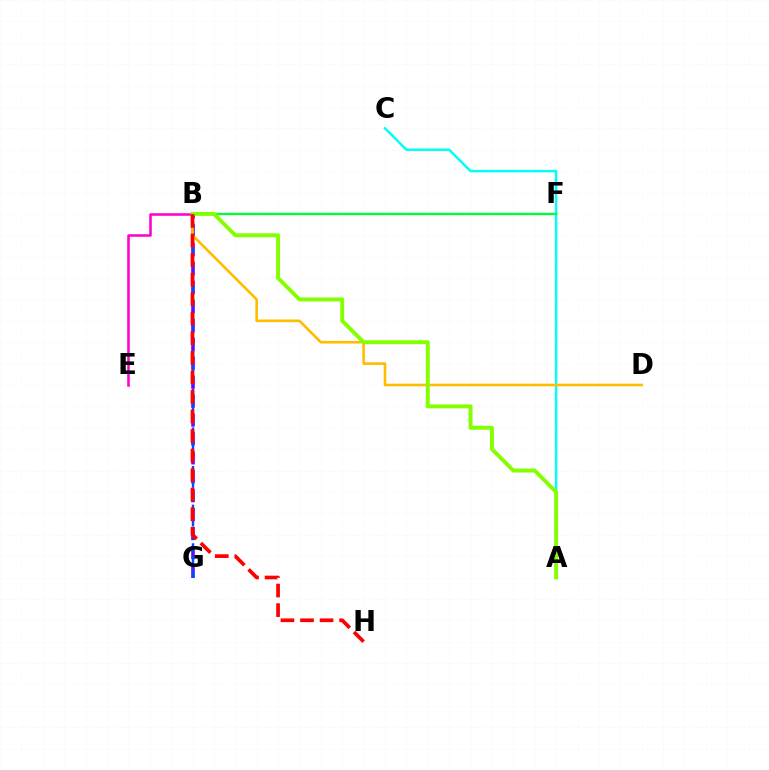{('B', 'E'): [{'color': '#ff00cf', 'line_style': 'solid', 'thickness': 1.84}], ('A', 'C'): [{'color': '#00fff6', 'line_style': 'solid', 'thickness': 1.77}], ('B', 'G'): [{'color': '#7200ff', 'line_style': 'dashed', 'thickness': 2.57}, {'color': '#004bff', 'line_style': 'dashed', 'thickness': 1.75}], ('B', 'F'): [{'color': '#00ff39', 'line_style': 'solid', 'thickness': 1.67}], ('B', 'D'): [{'color': '#ffbd00', 'line_style': 'solid', 'thickness': 1.89}], ('A', 'B'): [{'color': '#84ff00', 'line_style': 'solid', 'thickness': 2.82}], ('B', 'H'): [{'color': '#ff0000', 'line_style': 'dashed', 'thickness': 2.66}]}